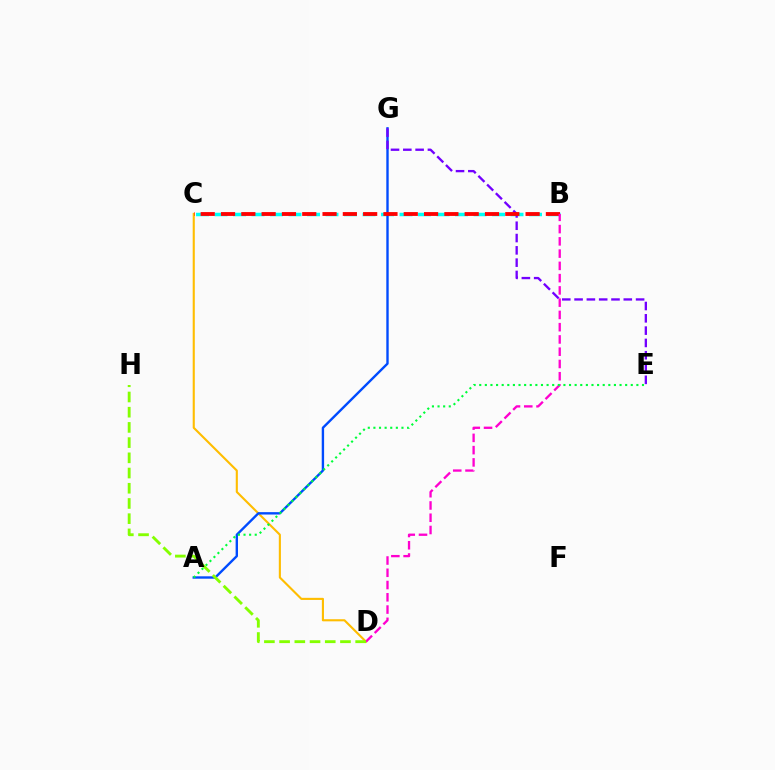{('B', 'C'): [{'color': '#00fff6', 'line_style': 'dashed', 'thickness': 2.51}, {'color': '#ff0000', 'line_style': 'dashed', 'thickness': 2.76}], ('C', 'D'): [{'color': '#ffbd00', 'line_style': 'solid', 'thickness': 1.52}], ('A', 'G'): [{'color': '#004bff', 'line_style': 'solid', 'thickness': 1.71}], ('E', 'G'): [{'color': '#7200ff', 'line_style': 'dashed', 'thickness': 1.67}], ('B', 'D'): [{'color': '#ff00cf', 'line_style': 'dashed', 'thickness': 1.67}], ('A', 'E'): [{'color': '#00ff39', 'line_style': 'dotted', 'thickness': 1.52}], ('D', 'H'): [{'color': '#84ff00', 'line_style': 'dashed', 'thickness': 2.07}]}